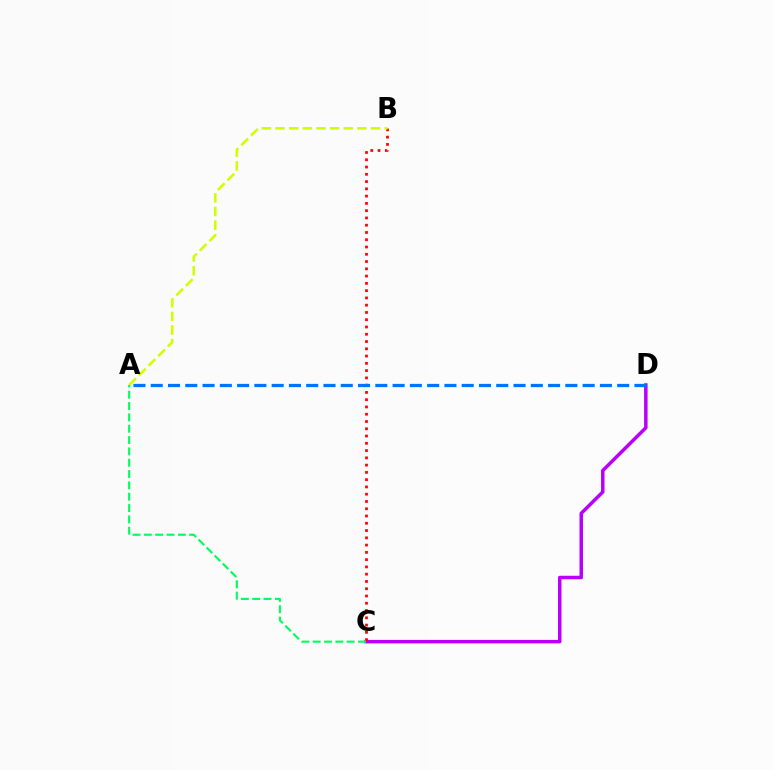{('C', 'D'): [{'color': '#b900ff', 'line_style': 'solid', 'thickness': 2.52}], ('B', 'C'): [{'color': '#ff0000', 'line_style': 'dotted', 'thickness': 1.98}], ('A', 'B'): [{'color': '#d1ff00', 'line_style': 'dashed', 'thickness': 1.85}], ('A', 'D'): [{'color': '#0074ff', 'line_style': 'dashed', 'thickness': 2.35}], ('A', 'C'): [{'color': '#00ff5c', 'line_style': 'dashed', 'thickness': 1.54}]}